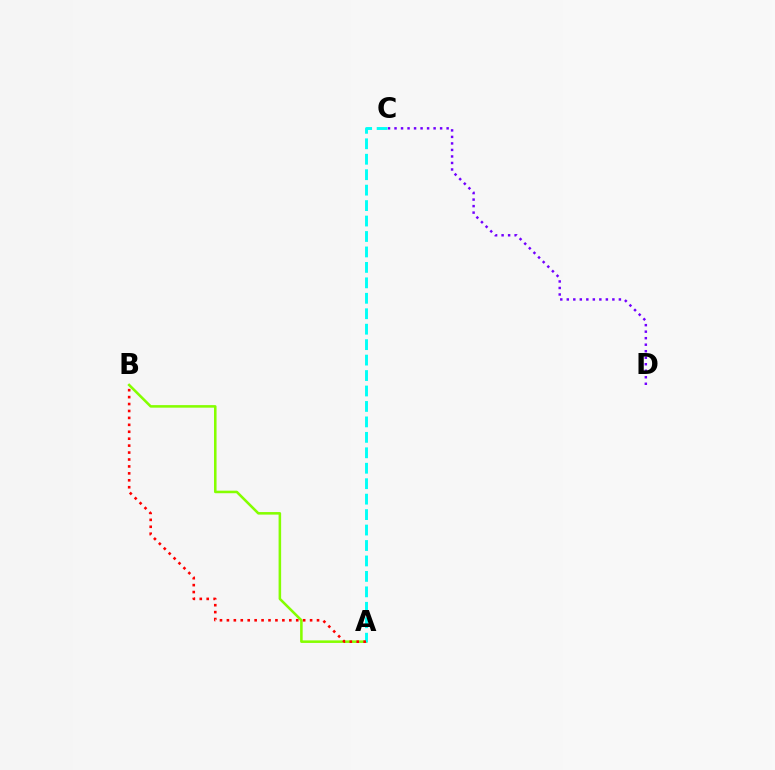{('C', 'D'): [{'color': '#7200ff', 'line_style': 'dotted', 'thickness': 1.77}], ('A', 'B'): [{'color': '#84ff00', 'line_style': 'solid', 'thickness': 1.84}, {'color': '#ff0000', 'line_style': 'dotted', 'thickness': 1.88}], ('A', 'C'): [{'color': '#00fff6', 'line_style': 'dashed', 'thickness': 2.1}]}